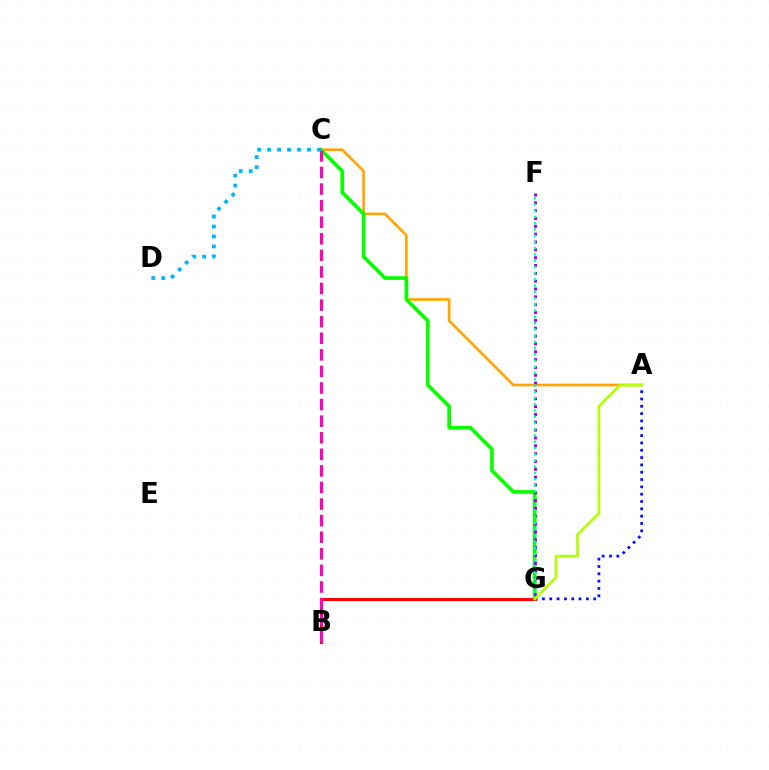{('A', 'C'): [{'color': '#ffa500', 'line_style': 'solid', 'thickness': 1.92}], ('A', 'G'): [{'color': '#0010ff', 'line_style': 'dotted', 'thickness': 1.99}, {'color': '#b3ff00', 'line_style': 'solid', 'thickness': 1.95}], ('C', 'G'): [{'color': '#08ff00', 'line_style': 'solid', 'thickness': 2.64}], ('B', 'G'): [{'color': '#ff0000', 'line_style': 'solid', 'thickness': 2.15}], ('F', 'G'): [{'color': '#9b00ff', 'line_style': 'dotted', 'thickness': 2.13}, {'color': '#00ff9d', 'line_style': 'dotted', 'thickness': 1.7}], ('B', 'C'): [{'color': '#ff00bd', 'line_style': 'dashed', 'thickness': 2.25}], ('C', 'D'): [{'color': '#00b5ff', 'line_style': 'dotted', 'thickness': 2.71}]}